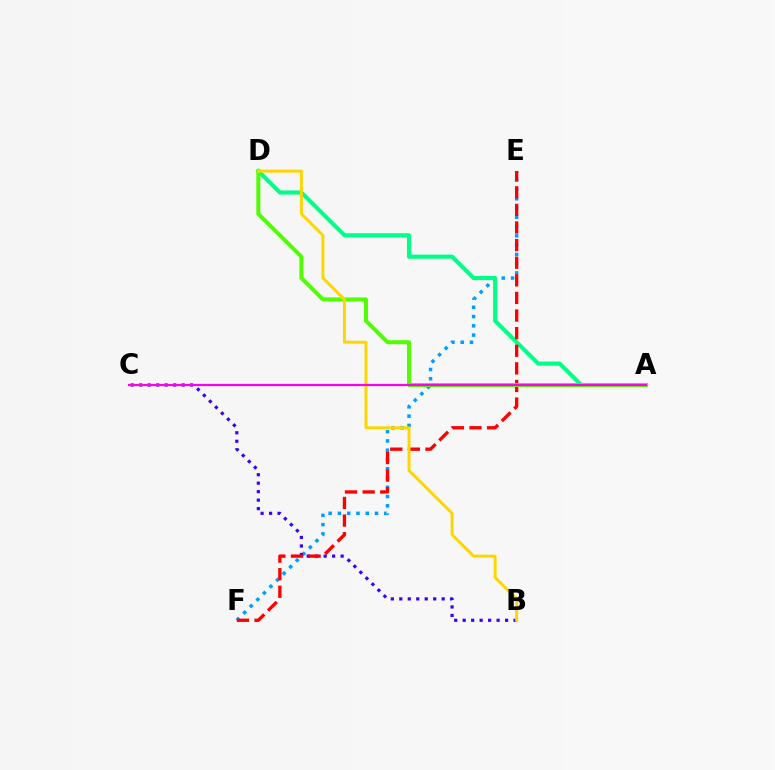{('E', 'F'): [{'color': '#009eff', 'line_style': 'dotted', 'thickness': 2.52}, {'color': '#ff0000', 'line_style': 'dashed', 'thickness': 2.39}], ('B', 'C'): [{'color': '#3700ff', 'line_style': 'dotted', 'thickness': 2.3}], ('A', 'D'): [{'color': '#00ff86', 'line_style': 'solid', 'thickness': 2.96}, {'color': '#4fff00', 'line_style': 'solid', 'thickness': 2.87}], ('B', 'D'): [{'color': '#ffd500', 'line_style': 'solid', 'thickness': 2.12}], ('A', 'C'): [{'color': '#ff00ed', 'line_style': 'solid', 'thickness': 1.58}]}